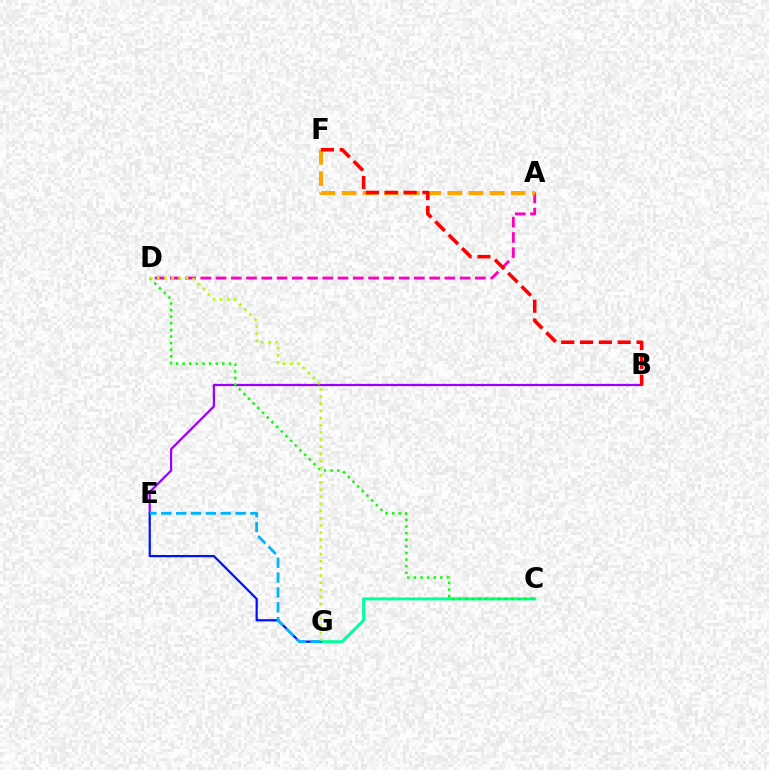{('A', 'D'): [{'color': '#ff00bd', 'line_style': 'dashed', 'thickness': 2.07}], ('C', 'G'): [{'color': '#00ff9d', 'line_style': 'solid', 'thickness': 2.12}], ('B', 'E'): [{'color': '#9b00ff', 'line_style': 'solid', 'thickness': 1.62}], ('C', 'D'): [{'color': '#08ff00', 'line_style': 'dotted', 'thickness': 1.8}], ('A', 'F'): [{'color': '#ffa500', 'line_style': 'dashed', 'thickness': 2.88}], ('B', 'F'): [{'color': '#ff0000', 'line_style': 'dashed', 'thickness': 2.56}], ('E', 'G'): [{'color': '#0010ff', 'line_style': 'solid', 'thickness': 1.59}, {'color': '#00b5ff', 'line_style': 'dashed', 'thickness': 2.02}], ('D', 'G'): [{'color': '#b3ff00', 'line_style': 'dotted', 'thickness': 1.95}]}